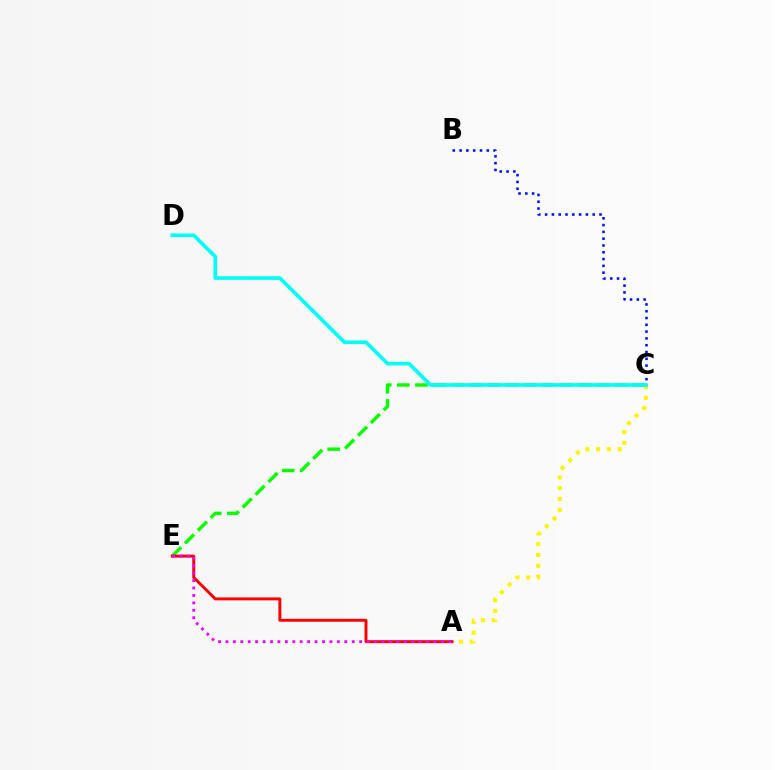{('A', 'C'): [{'color': '#fcf500', 'line_style': 'dotted', 'thickness': 2.94}], ('C', 'E'): [{'color': '#08ff00', 'line_style': 'dashed', 'thickness': 2.46}], ('B', 'C'): [{'color': '#0010ff', 'line_style': 'dotted', 'thickness': 1.85}], ('C', 'D'): [{'color': '#00fff6', 'line_style': 'solid', 'thickness': 2.63}], ('A', 'E'): [{'color': '#ff0000', 'line_style': 'solid', 'thickness': 2.11}, {'color': '#ee00ff', 'line_style': 'dotted', 'thickness': 2.02}]}